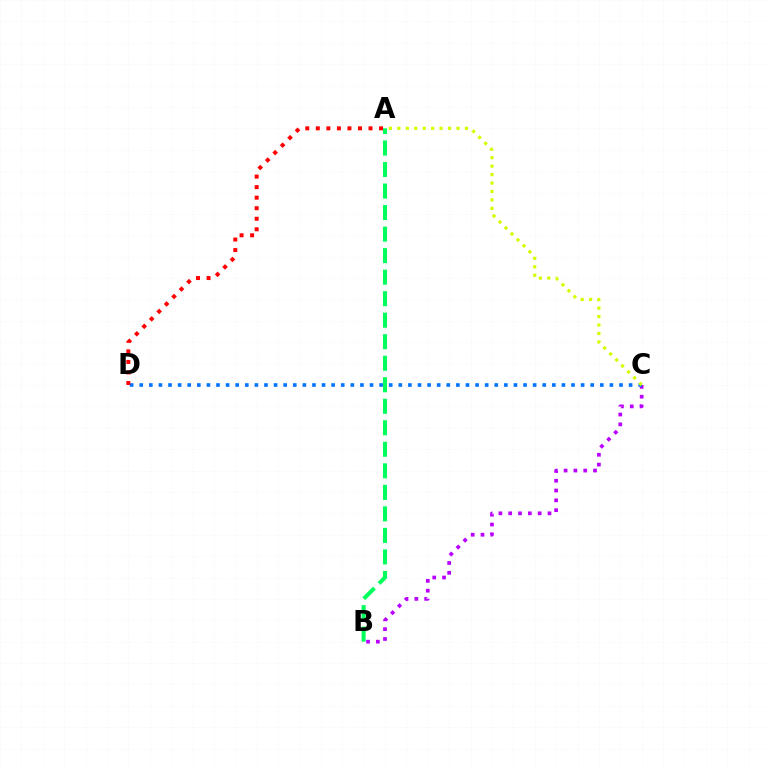{('B', 'C'): [{'color': '#b900ff', 'line_style': 'dotted', 'thickness': 2.67}], ('C', 'D'): [{'color': '#0074ff', 'line_style': 'dotted', 'thickness': 2.61}], ('A', 'D'): [{'color': '#ff0000', 'line_style': 'dotted', 'thickness': 2.86}], ('A', 'B'): [{'color': '#00ff5c', 'line_style': 'dashed', 'thickness': 2.92}], ('A', 'C'): [{'color': '#d1ff00', 'line_style': 'dotted', 'thickness': 2.3}]}